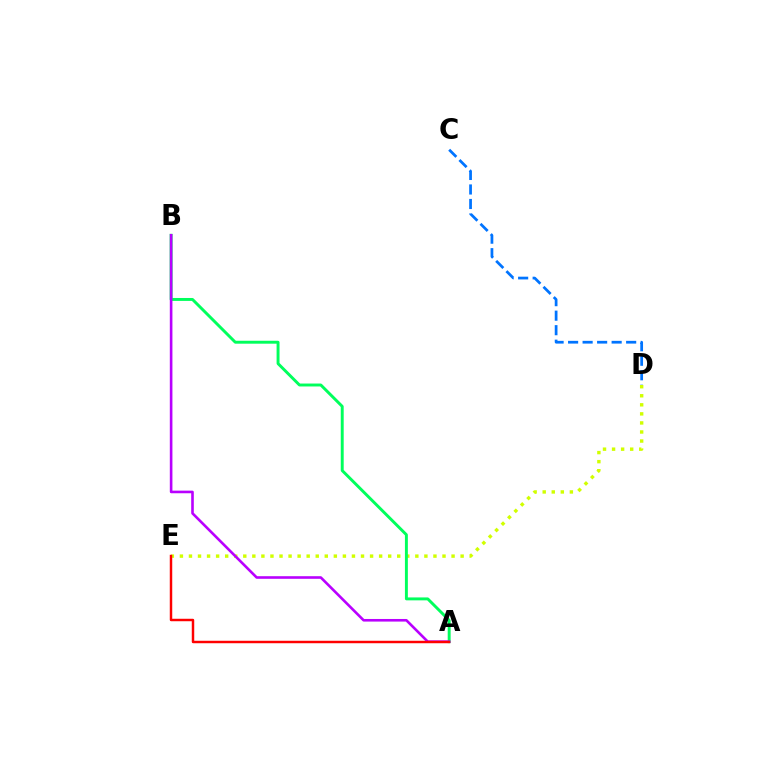{('D', 'E'): [{'color': '#d1ff00', 'line_style': 'dotted', 'thickness': 2.46}], ('C', 'D'): [{'color': '#0074ff', 'line_style': 'dashed', 'thickness': 1.97}], ('A', 'B'): [{'color': '#00ff5c', 'line_style': 'solid', 'thickness': 2.11}, {'color': '#b900ff', 'line_style': 'solid', 'thickness': 1.88}], ('A', 'E'): [{'color': '#ff0000', 'line_style': 'solid', 'thickness': 1.77}]}